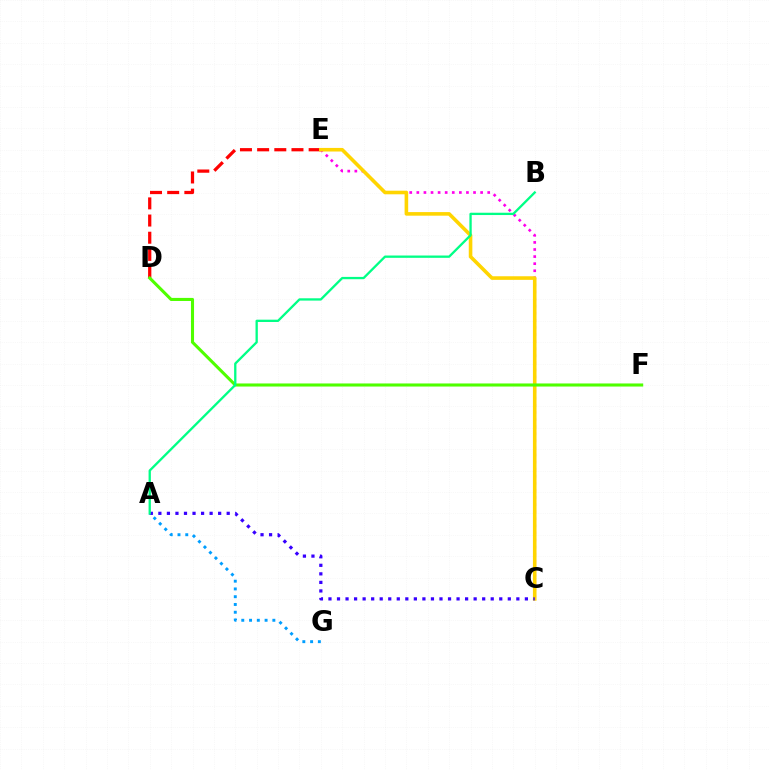{('C', 'E'): [{'color': '#ff00ed', 'line_style': 'dotted', 'thickness': 1.93}, {'color': '#ffd500', 'line_style': 'solid', 'thickness': 2.59}], ('D', 'E'): [{'color': '#ff0000', 'line_style': 'dashed', 'thickness': 2.33}], ('A', 'G'): [{'color': '#009eff', 'line_style': 'dotted', 'thickness': 2.11}], ('D', 'F'): [{'color': '#4fff00', 'line_style': 'solid', 'thickness': 2.22}], ('A', 'C'): [{'color': '#3700ff', 'line_style': 'dotted', 'thickness': 2.32}], ('A', 'B'): [{'color': '#00ff86', 'line_style': 'solid', 'thickness': 1.66}]}